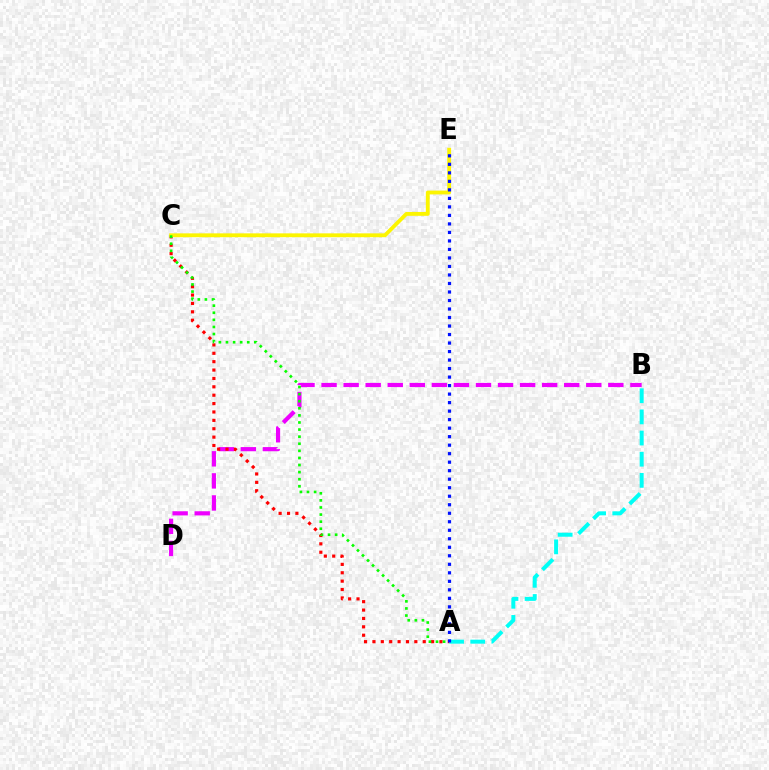{('B', 'D'): [{'color': '#ee00ff', 'line_style': 'dashed', 'thickness': 3.0}], ('A', 'B'): [{'color': '#00fff6', 'line_style': 'dashed', 'thickness': 2.88}], ('A', 'C'): [{'color': '#ff0000', 'line_style': 'dotted', 'thickness': 2.28}, {'color': '#08ff00', 'line_style': 'dotted', 'thickness': 1.93}], ('C', 'E'): [{'color': '#fcf500', 'line_style': 'solid', 'thickness': 2.77}], ('A', 'E'): [{'color': '#0010ff', 'line_style': 'dotted', 'thickness': 2.31}]}